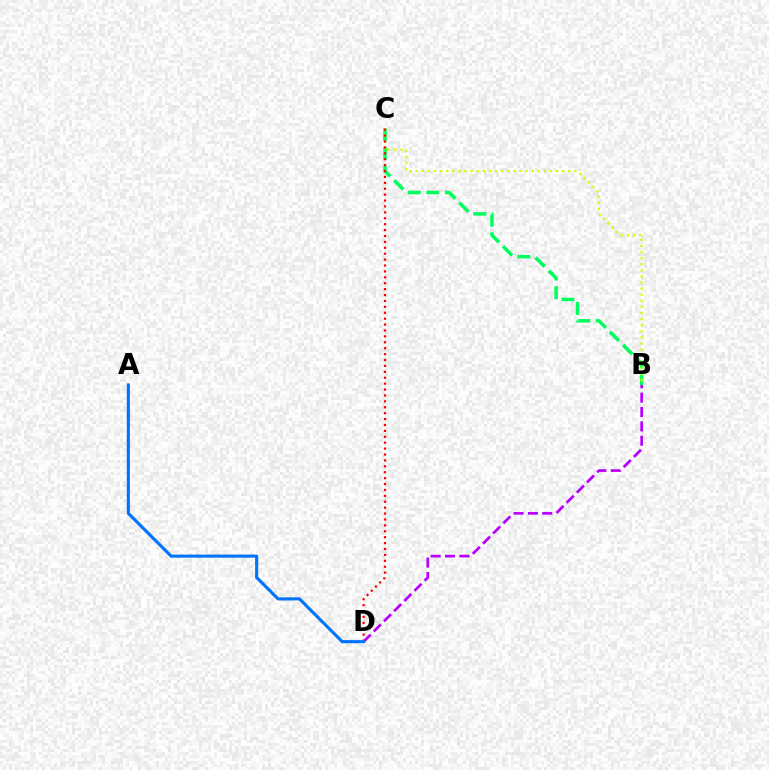{('B', 'C'): [{'color': '#00ff5c', 'line_style': 'dashed', 'thickness': 2.53}, {'color': '#d1ff00', 'line_style': 'dotted', 'thickness': 1.66}], ('C', 'D'): [{'color': '#ff0000', 'line_style': 'dotted', 'thickness': 1.6}], ('B', 'D'): [{'color': '#b900ff', 'line_style': 'dashed', 'thickness': 1.95}], ('A', 'D'): [{'color': '#0074ff', 'line_style': 'solid', 'thickness': 2.24}]}